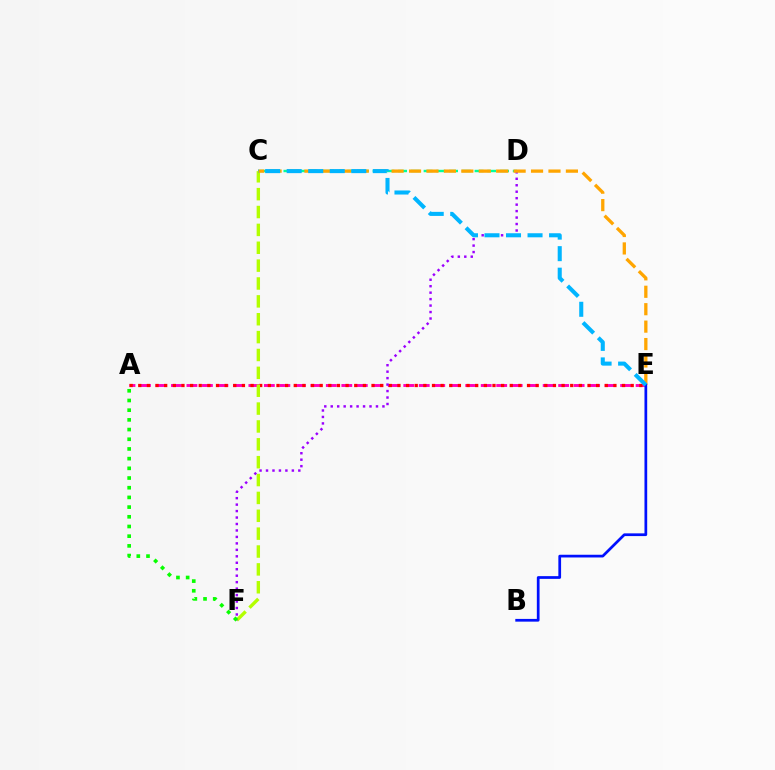{('A', 'E'): [{'color': '#ff00bd', 'line_style': 'dashed', 'thickness': 2.1}, {'color': '#ff0000', 'line_style': 'dotted', 'thickness': 2.35}], ('C', 'D'): [{'color': '#00ff9d', 'line_style': 'dashed', 'thickness': 1.73}], ('C', 'F'): [{'color': '#b3ff00', 'line_style': 'dashed', 'thickness': 2.43}], ('D', 'F'): [{'color': '#9b00ff', 'line_style': 'dotted', 'thickness': 1.76}], ('C', 'E'): [{'color': '#ffa500', 'line_style': 'dashed', 'thickness': 2.37}, {'color': '#00b5ff', 'line_style': 'dashed', 'thickness': 2.92}], ('A', 'F'): [{'color': '#08ff00', 'line_style': 'dotted', 'thickness': 2.63}], ('B', 'E'): [{'color': '#0010ff', 'line_style': 'solid', 'thickness': 1.96}]}